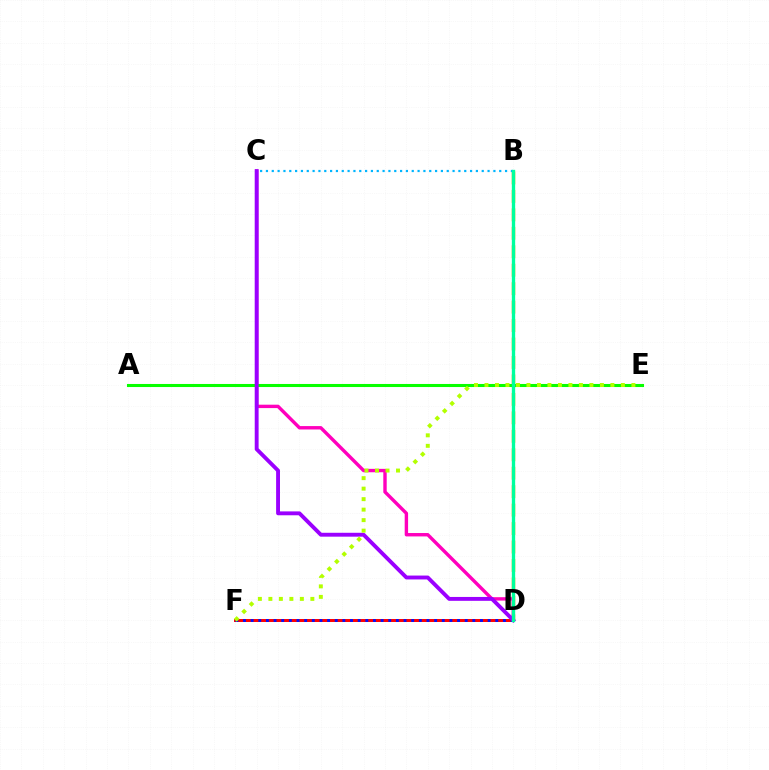{('D', 'F'): [{'color': '#ff0000', 'line_style': 'solid', 'thickness': 2.14}, {'color': '#0010ff', 'line_style': 'dotted', 'thickness': 2.08}], ('B', 'D'): [{'color': '#ffa500', 'line_style': 'dashed', 'thickness': 2.51}, {'color': '#00ff9d', 'line_style': 'solid', 'thickness': 2.4}], ('C', 'D'): [{'color': '#ff00bd', 'line_style': 'solid', 'thickness': 2.45}, {'color': '#9b00ff', 'line_style': 'solid', 'thickness': 2.79}], ('A', 'E'): [{'color': '#08ff00', 'line_style': 'solid', 'thickness': 2.21}], ('B', 'C'): [{'color': '#00b5ff', 'line_style': 'dotted', 'thickness': 1.58}], ('E', 'F'): [{'color': '#b3ff00', 'line_style': 'dotted', 'thickness': 2.85}]}